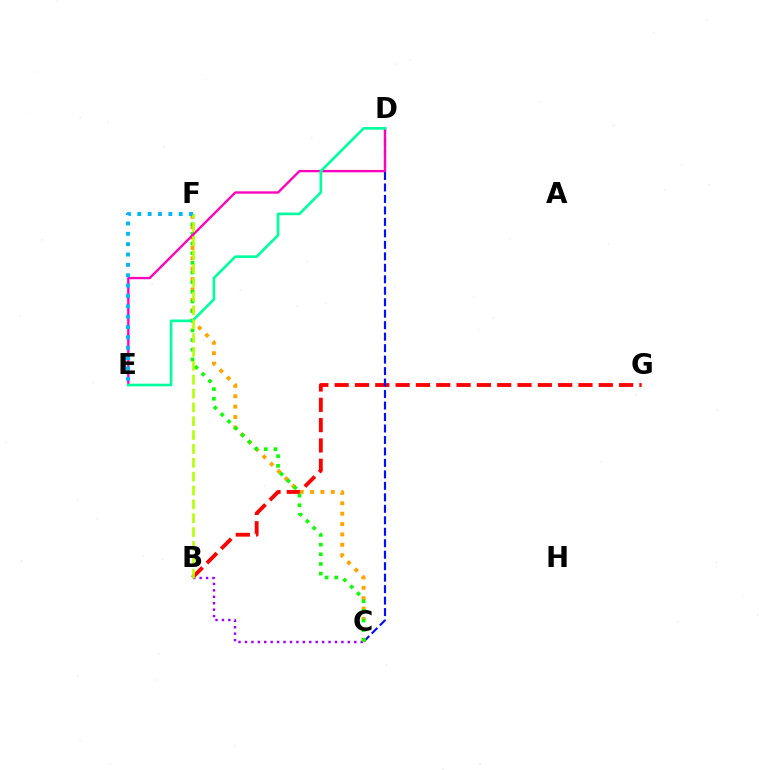{('B', 'G'): [{'color': '#ff0000', 'line_style': 'dashed', 'thickness': 2.76}], ('C', 'D'): [{'color': '#0010ff', 'line_style': 'dashed', 'thickness': 1.56}], ('C', 'F'): [{'color': '#ffa500', 'line_style': 'dotted', 'thickness': 2.82}, {'color': '#08ff00', 'line_style': 'dotted', 'thickness': 2.62}], ('B', 'C'): [{'color': '#9b00ff', 'line_style': 'dotted', 'thickness': 1.75}], ('D', 'E'): [{'color': '#ff00bd', 'line_style': 'solid', 'thickness': 1.69}, {'color': '#00ff9d', 'line_style': 'solid', 'thickness': 1.91}], ('E', 'F'): [{'color': '#00b5ff', 'line_style': 'dotted', 'thickness': 2.81}], ('B', 'F'): [{'color': '#b3ff00', 'line_style': 'dashed', 'thickness': 1.88}]}